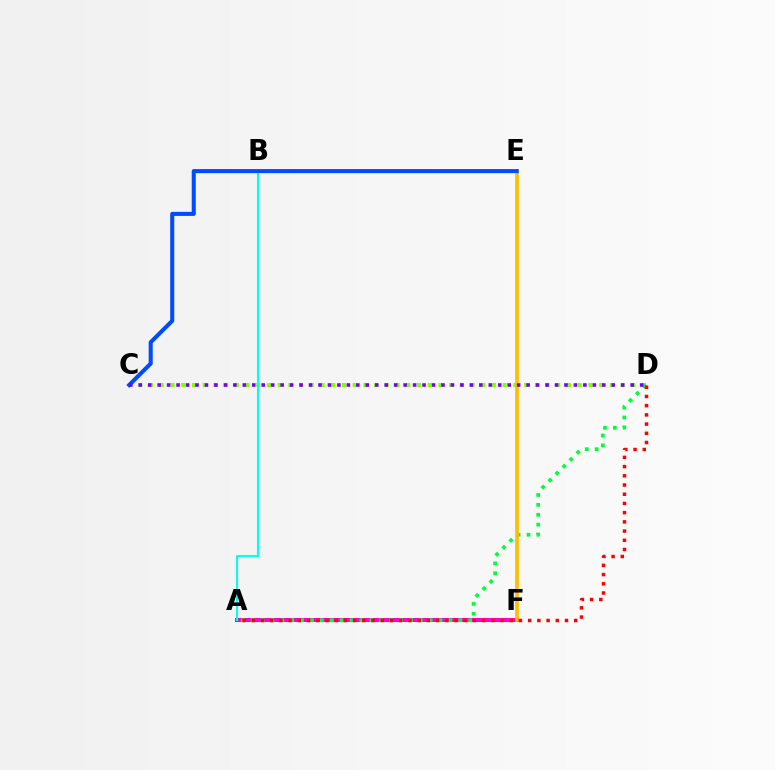{('A', 'F'): [{'color': '#ff00cf', 'line_style': 'solid', 'thickness': 2.89}], ('C', 'D'): [{'color': '#84ff00', 'line_style': 'dotted', 'thickness': 2.91}, {'color': '#7200ff', 'line_style': 'dotted', 'thickness': 2.57}], ('A', 'D'): [{'color': '#00ff39', 'line_style': 'dotted', 'thickness': 2.69}, {'color': '#ff0000', 'line_style': 'dotted', 'thickness': 2.5}], ('E', 'F'): [{'color': '#ffbd00', 'line_style': 'solid', 'thickness': 2.64}], ('A', 'B'): [{'color': '#00fff6', 'line_style': 'solid', 'thickness': 1.51}], ('C', 'E'): [{'color': '#004bff', 'line_style': 'solid', 'thickness': 2.92}]}